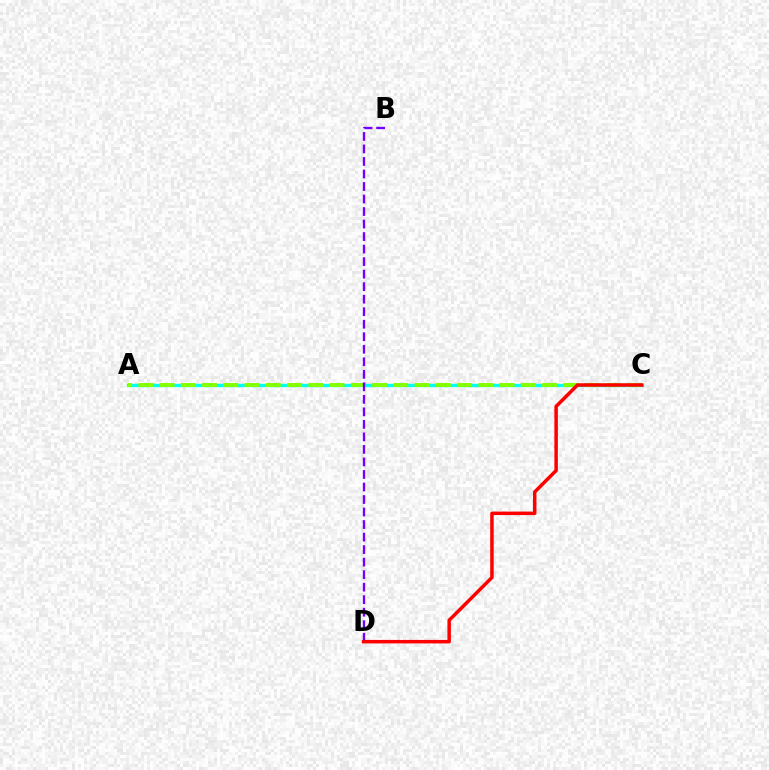{('A', 'C'): [{'color': '#00fff6', 'line_style': 'solid', 'thickness': 2.39}, {'color': '#84ff00', 'line_style': 'dashed', 'thickness': 2.89}], ('B', 'D'): [{'color': '#7200ff', 'line_style': 'dashed', 'thickness': 1.7}], ('C', 'D'): [{'color': '#ff0000', 'line_style': 'solid', 'thickness': 2.52}]}